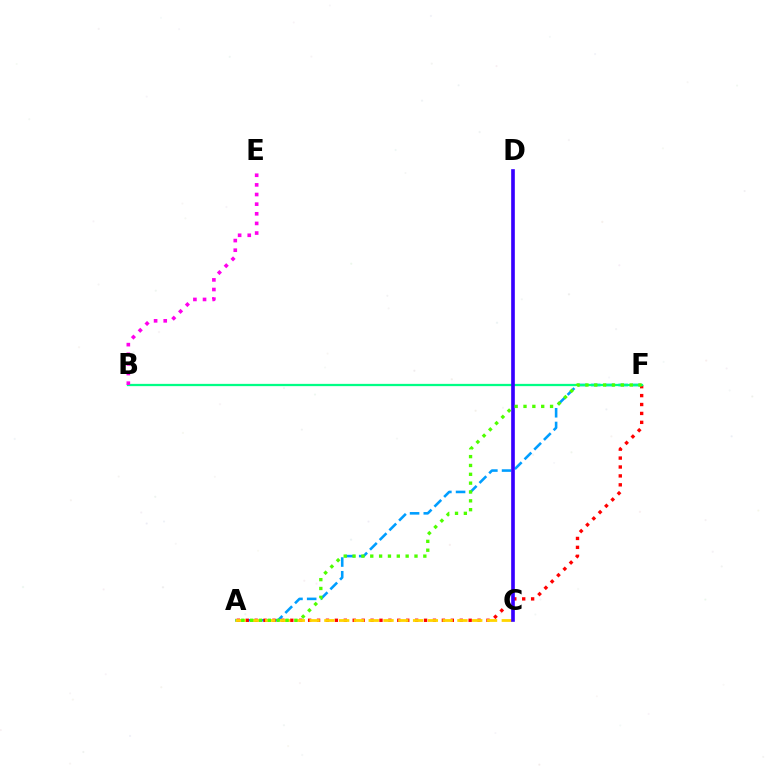{('A', 'F'): [{'color': '#009eff', 'line_style': 'dashed', 'thickness': 1.86}, {'color': '#ff0000', 'line_style': 'dotted', 'thickness': 2.42}, {'color': '#4fff00', 'line_style': 'dotted', 'thickness': 2.4}], ('B', 'F'): [{'color': '#00ff86', 'line_style': 'solid', 'thickness': 1.63}], ('A', 'C'): [{'color': '#ffd500', 'line_style': 'dashed', 'thickness': 2.01}], ('C', 'D'): [{'color': '#3700ff', 'line_style': 'solid', 'thickness': 2.63}], ('B', 'E'): [{'color': '#ff00ed', 'line_style': 'dotted', 'thickness': 2.62}]}